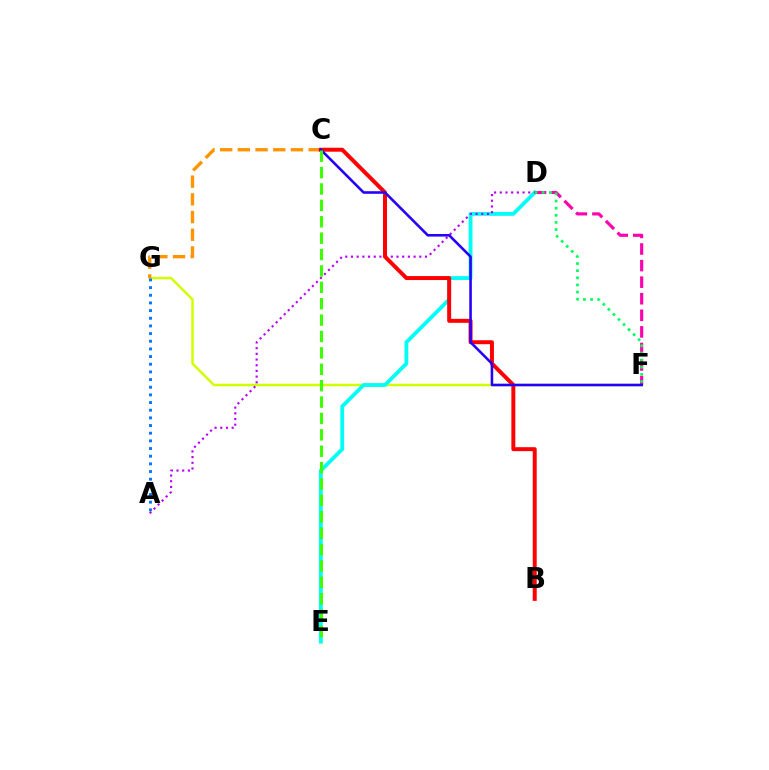{('F', 'G'): [{'color': '#d1ff00', 'line_style': 'solid', 'thickness': 1.79}], ('A', 'G'): [{'color': '#0074ff', 'line_style': 'dotted', 'thickness': 2.08}], ('C', 'G'): [{'color': '#ff9400', 'line_style': 'dashed', 'thickness': 2.4}], ('D', 'E'): [{'color': '#00fff6', 'line_style': 'solid', 'thickness': 2.74}], ('A', 'D'): [{'color': '#b900ff', 'line_style': 'dotted', 'thickness': 1.55}], ('D', 'F'): [{'color': '#ff00ac', 'line_style': 'dashed', 'thickness': 2.25}, {'color': '#00ff5c', 'line_style': 'dotted', 'thickness': 1.94}], ('B', 'C'): [{'color': '#ff0000', 'line_style': 'solid', 'thickness': 2.85}], ('C', 'F'): [{'color': '#2500ff', 'line_style': 'solid', 'thickness': 1.86}], ('C', 'E'): [{'color': '#3dff00', 'line_style': 'dashed', 'thickness': 2.23}]}